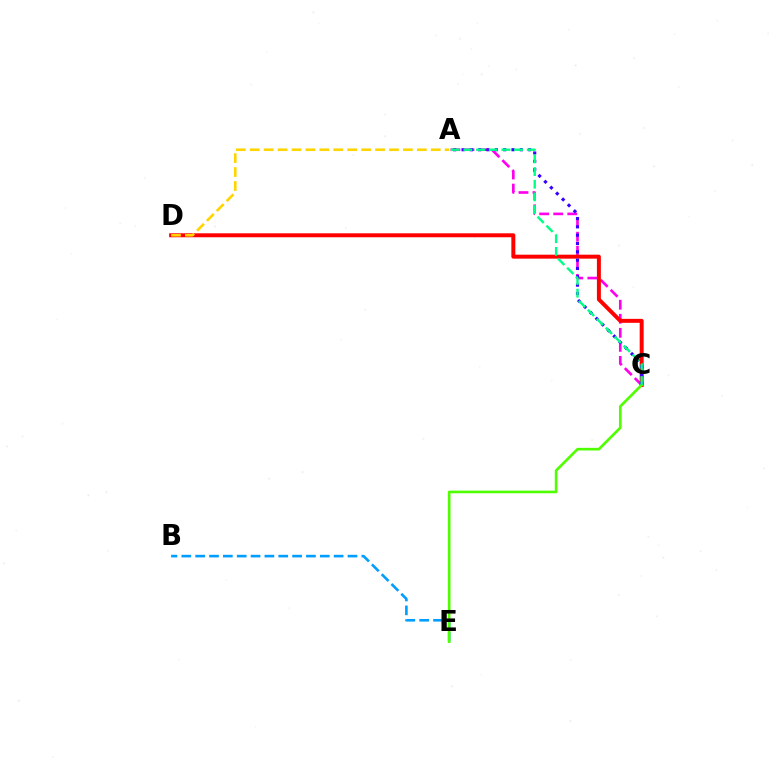{('A', 'C'): [{'color': '#ff00ed', 'line_style': 'dashed', 'thickness': 1.91}, {'color': '#3700ff', 'line_style': 'dotted', 'thickness': 2.26}, {'color': '#00ff86', 'line_style': 'dashed', 'thickness': 1.72}], ('B', 'E'): [{'color': '#009eff', 'line_style': 'dashed', 'thickness': 1.88}], ('C', 'D'): [{'color': '#ff0000', 'line_style': 'solid', 'thickness': 2.86}], ('A', 'D'): [{'color': '#ffd500', 'line_style': 'dashed', 'thickness': 1.89}], ('C', 'E'): [{'color': '#4fff00', 'line_style': 'solid', 'thickness': 1.9}]}